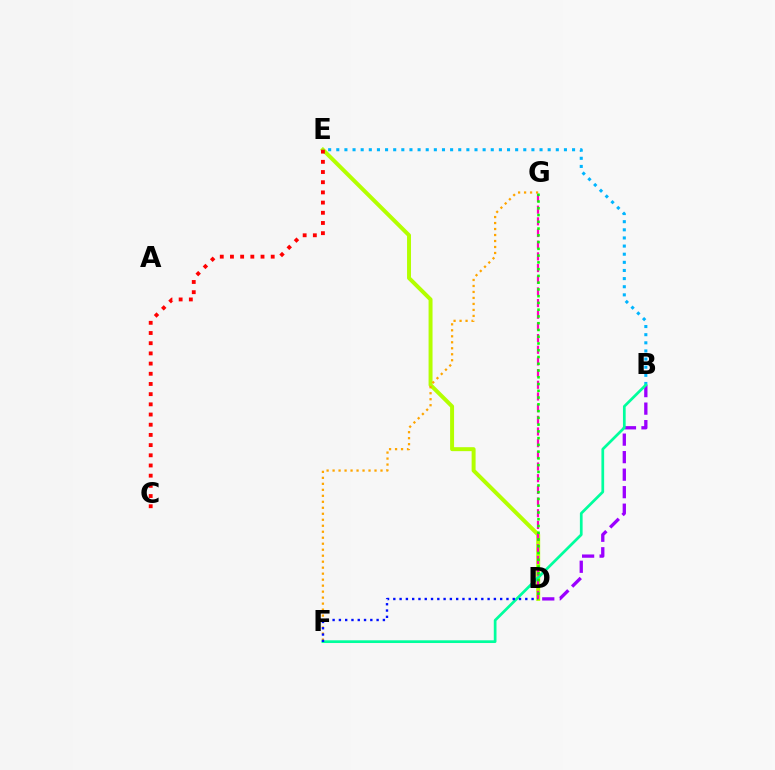{('D', 'E'): [{'color': '#b3ff00', 'line_style': 'solid', 'thickness': 2.85}], ('F', 'G'): [{'color': '#ffa500', 'line_style': 'dotted', 'thickness': 1.63}], ('C', 'E'): [{'color': '#ff0000', 'line_style': 'dotted', 'thickness': 2.77}], ('B', 'D'): [{'color': '#9b00ff', 'line_style': 'dashed', 'thickness': 2.38}], ('B', 'E'): [{'color': '#00b5ff', 'line_style': 'dotted', 'thickness': 2.21}], ('B', 'F'): [{'color': '#00ff9d', 'line_style': 'solid', 'thickness': 1.96}], ('D', 'G'): [{'color': '#ff00bd', 'line_style': 'dashed', 'thickness': 1.59}, {'color': '#08ff00', 'line_style': 'dotted', 'thickness': 1.84}], ('D', 'F'): [{'color': '#0010ff', 'line_style': 'dotted', 'thickness': 1.71}]}